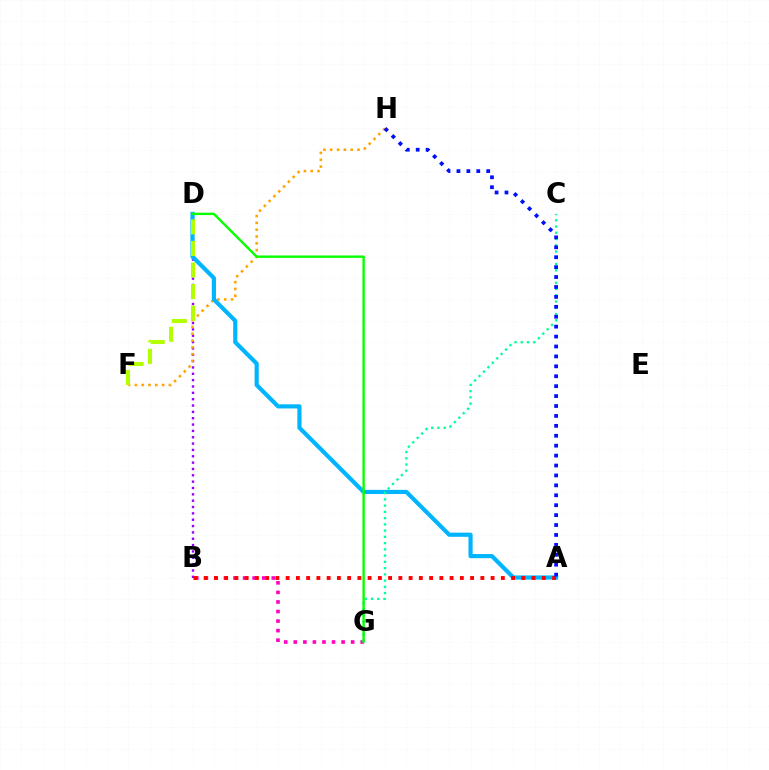{('B', 'D'): [{'color': '#9b00ff', 'line_style': 'dotted', 'thickness': 1.72}], ('B', 'G'): [{'color': '#ff00bd', 'line_style': 'dotted', 'thickness': 2.6}], ('F', 'H'): [{'color': '#ffa500', 'line_style': 'dotted', 'thickness': 1.85}], ('A', 'D'): [{'color': '#00b5ff', 'line_style': 'solid', 'thickness': 3.0}], ('C', 'G'): [{'color': '#00ff9d', 'line_style': 'dotted', 'thickness': 1.7}], ('D', 'F'): [{'color': '#b3ff00', 'line_style': 'dashed', 'thickness': 2.93}], ('A', 'B'): [{'color': '#ff0000', 'line_style': 'dotted', 'thickness': 2.78}], ('D', 'G'): [{'color': '#08ff00', 'line_style': 'solid', 'thickness': 1.73}], ('A', 'H'): [{'color': '#0010ff', 'line_style': 'dotted', 'thickness': 2.7}]}